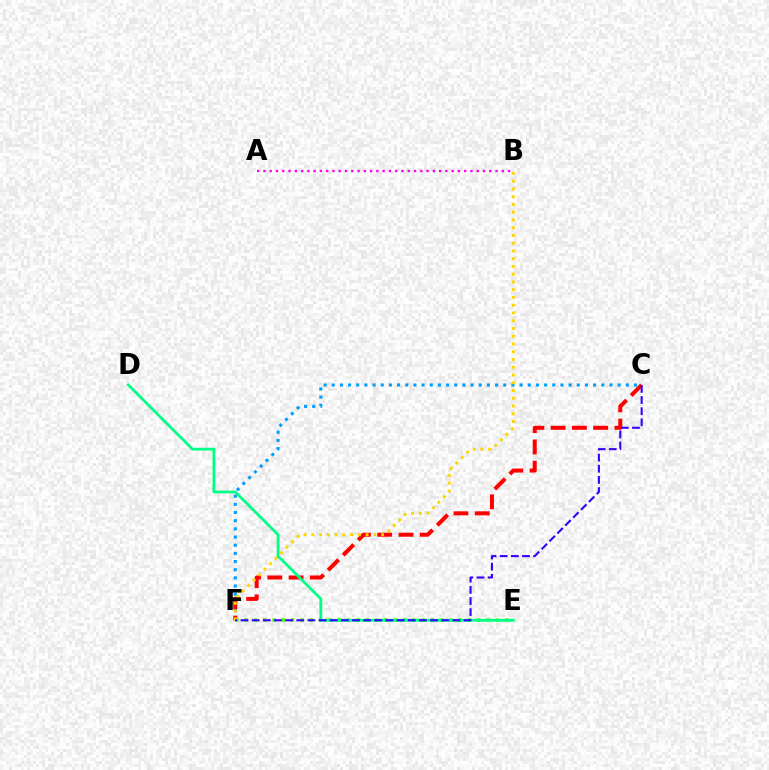{('C', 'F'): [{'color': '#009eff', 'line_style': 'dotted', 'thickness': 2.22}, {'color': '#ff0000', 'line_style': 'dashed', 'thickness': 2.89}, {'color': '#3700ff', 'line_style': 'dashed', 'thickness': 1.51}], ('E', 'F'): [{'color': '#4fff00', 'line_style': 'dotted', 'thickness': 2.53}], ('A', 'B'): [{'color': '#ff00ed', 'line_style': 'dotted', 'thickness': 1.7}], ('D', 'E'): [{'color': '#00ff86', 'line_style': 'solid', 'thickness': 1.99}], ('B', 'F'): [{'color': '#ffd500', 'line_style': 'dotted', 'thickness': 2.11}]}